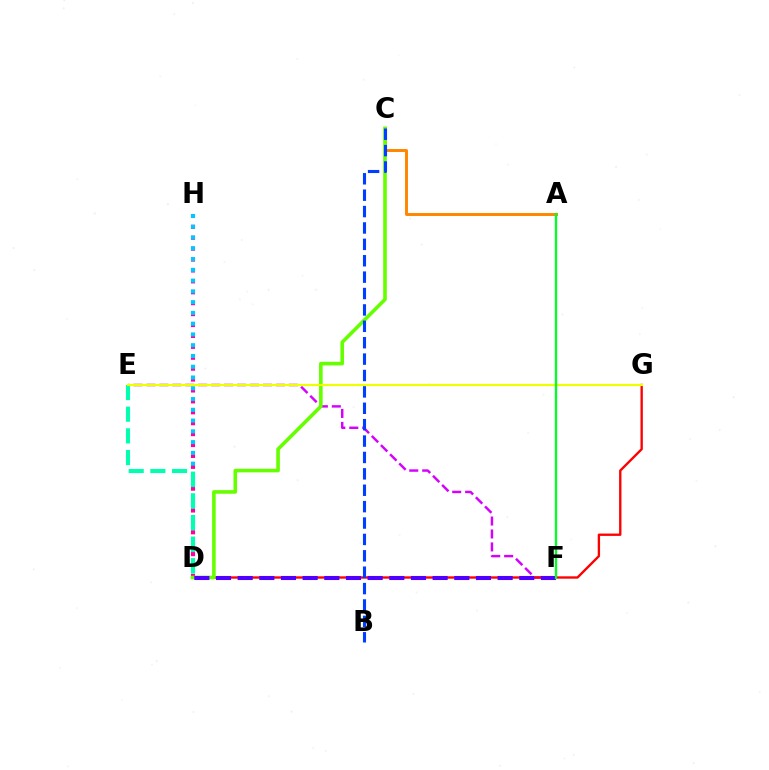{('E', 'F'): [{'color': '#d600ff', 'line_style': 'dashed', 'thickness': 1.76}], ('D', 'H'): [{'color': '#ff00a0', 'line_style': 'dotted', 'thickness': 2.96}, {'color': '#00c7ff', 'line_style': 'dotted', 'thickness': 2.93}], ('A', 'C'): [{'color': '#ff8800', 'line_style': 'solid', 'thickness': 2.14}], ('D', 'E'): [{'color': '#00ffaf', 'line_style': 'dashed', 'thickness': 2.94}], ('D', 'G'): [{'color': '#ff0000', 'line_style': 'solid', 'thickness': 1.69}], ('C', 'D'): [{'color': '#66ff00', 'line_style': 'solid', 'thickness': 2.6}], ('D', 'F'): [{'color': '#4f00ff', 'line_style': 'dashed', 'thickness': 2.94}], ('E', 'G'): [{'color': '#eeff00', 'line_style': 'solid', 'thickness': 1.56}], ('A', 'F'): [{'color': '#00ff27', 'line_style': 'solid', 'thickness': 1.66}], ('B', 'C'): [{'color': '#003fff', 'line_style': 'dashed', 'thickness': 2.23}]}